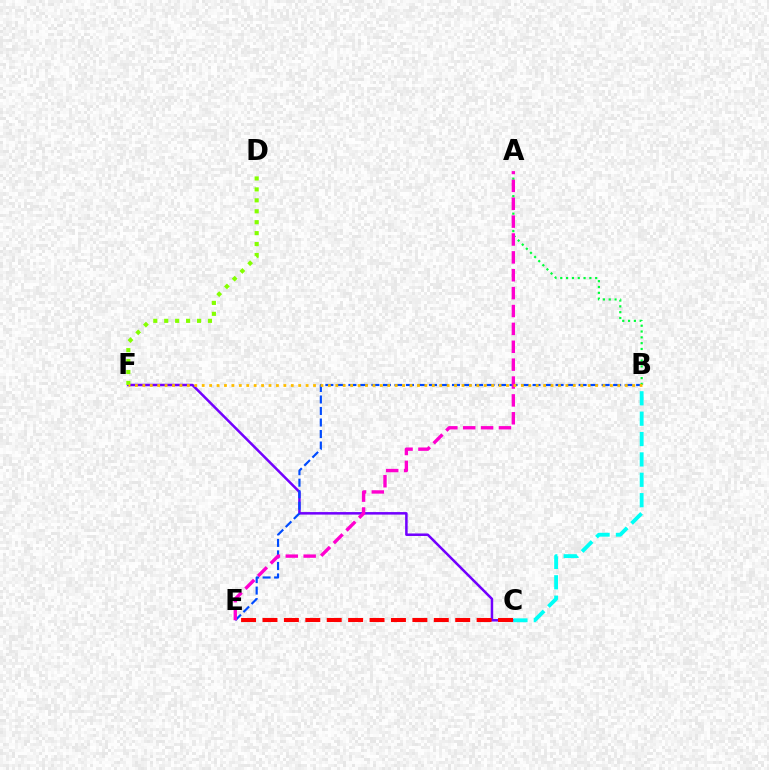{('C', 'F'): [{'color': '#7200ff', 'line_style': 'solid', 'thickness': 1.81}], ('B', 'E'): [{'color': '#004bff', 'line_style': 'dashed', 'thickness': 1.56}], ('D', 'F'): [{'color': '#84ff00', 'line_style': 'dotted', 'thickness': 2.97}], ('A', 'B'): [{'color': '#00ff39', 'line_style': 'dotted', 'thickness': 1.58}], ('C', 'E'): [{'color': '#ff0000', 'line_style': 'dashed', 'thickness': 2.91}], ('B', 'C'): [{'color': '#00fff6', 'line_style': 'dashed', 'thickness': 2.77}], ('A', 'E'): [{'color': '#ff00cf', 'line_style': 'dashed', 'thickness': 2.43}], ('B', 'F'): [{'color': '#ffbd00', 'line_style': 'dotted', 'thickness': 2.02}]}